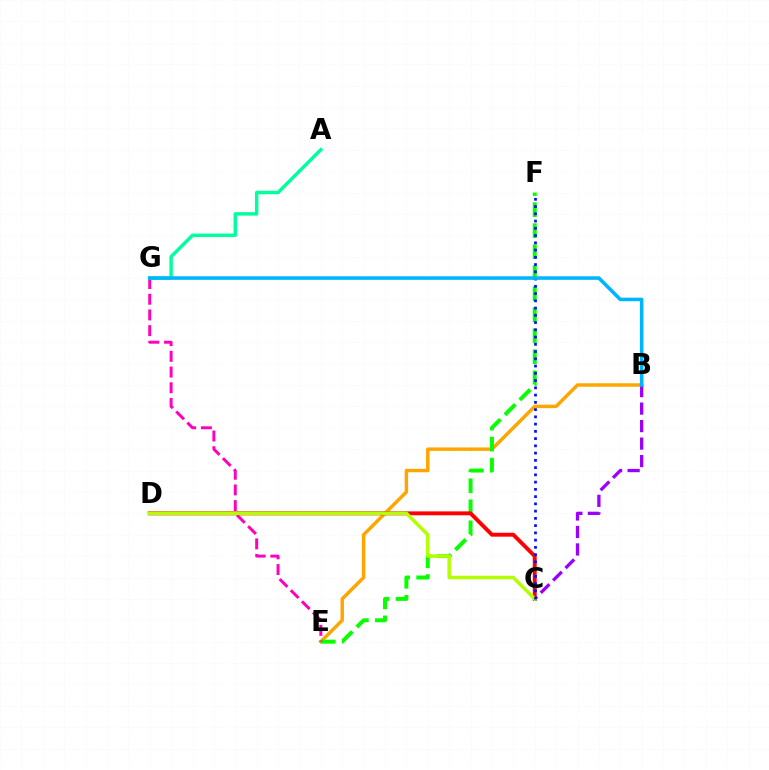{('B', 'E'): [{'color': '#ffa500', 'line_style': 'solid', 'thickness': 2.49}], ('B', 'C'): [{'color': '#9b00ff', 'line_style': 'dashed', 'thickness': 2.38}], ('E', 'F'): [{'color': '#08ff00', 'line_style': 'dashed', 'thickness': 2.86}], ('C', 'D'): [{'color': '#ff0000', 'line_style': 'solid', 'thickness': 2.81}, {'color': '#b3ff00', 'line_style': 'solid', 'thickness': 2.51}], ('E', 'G'): [{'color': '#ff00bd', 'line_style': 'dashed', 'thickness': 2.13}], ('C', 'F'): [{'color': '#0010ff', 'line_style': 'dotted', 'thickness': 1.97}], ('A', 'G'): [{'color': '#00ff9d', 'line_style': 'solid', 'thickness': 2.48}], ('B', 'G'): [{'color': '#00b5ff', 'line_style': 'solid', 'thickness': 2.57}]}